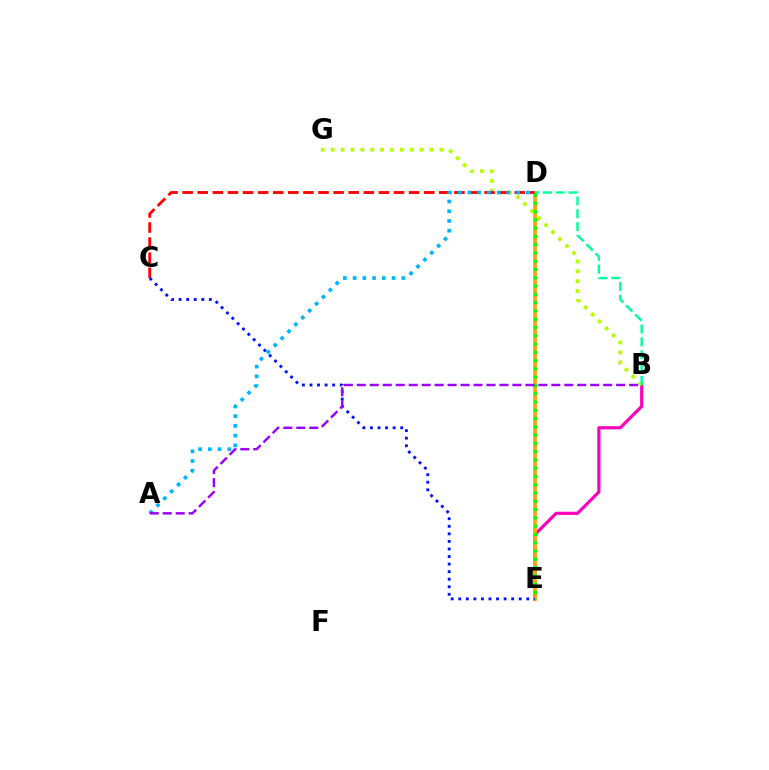{('B', 'E'): [{'color': '#ff00bd', 'line_style': 'solid', 'thickness': 2.28}], ('B', 'G'): [{'color': '#b3ff00', 'line_style': 'dotted', 'thickness': 2.69}], ('D', 'E'): [{'color': '#ffa500', 'line_style': 'solid', 'thickness': 2.69}, {'color': '#08ff00', 'line_style': 'dotted', 'thickness': 2.25}], ('C', 'D'): [{'color': '#ff0000', 'line_style': 'dashed', 'thickness': 2.05}], ('A', 'D'): [{'color': '#00b5ff', 'line_style': 'dotted', 'thickness': 2.65}], ('B', 'D'): [{'color': '#00ff9d', 'line_style': 'dashed', 'thickness': 1.75}], ('C', 'E'): [{'color': '#0010ff', 'line_style': 'dotted', 'thickness': 2.05}], ('A', 'B'): [{'color': '#9b00ff', 'line_style': 'dashed', 'thickness': 1.76}]}